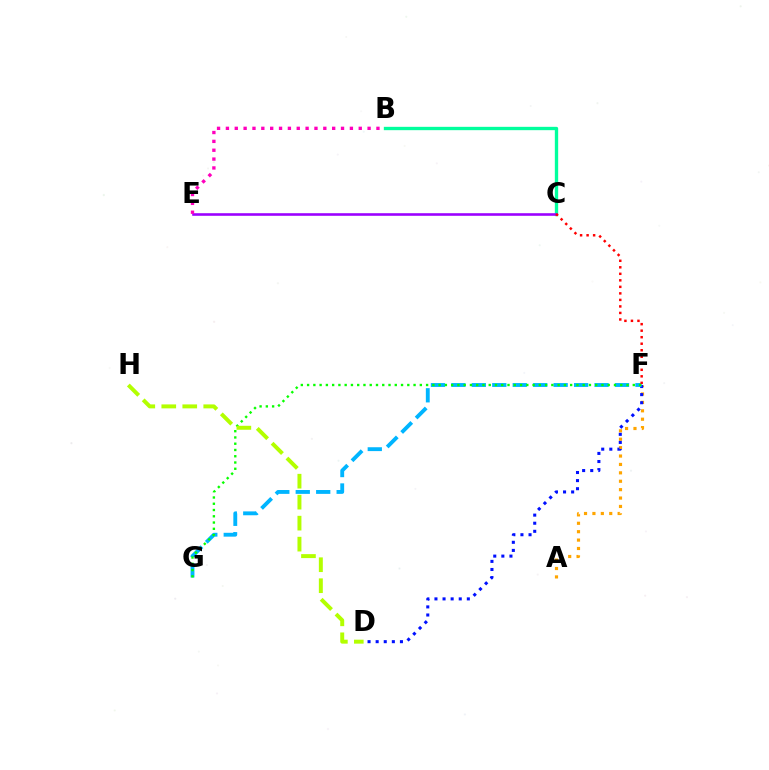{('B', 'C'): [{'color': '#00ff9d', 'line_style': 'solid', 'thickness': 2.4}], ('A', 'F'): [{'color': '#ffa500', 'line_style': 'dotted', 'thickness': 2.28}], ('D', 'F'): [{'color': '#0010ff', 'line_style': 'dotted', 'thickness': 2.2}], ('F', 'G'): [{'color': '#00b5ff', 'line_style': 'dashed', 'thickness': 2.78}, {'color': '#08ff00', 'line_style': 'dotted', 'thickness': 1.7}], ('C', 'E'): [{'color': '#9b00ff', 'line_style': 'solid', 'thickness': 1.87}], ('D', 'H'): [{'color': '#b3ff00', 'line_style': 'dashed', 'thickness': 2.85}], ('B', 'E'): [{'color': '#ff00bd', 'line_style': 'dotted', 'thickness': 2.41}], ('C', 'F'): [{'color': '#ff0000', 'line_style': 'dotted', 'thickness': 1.77}]}